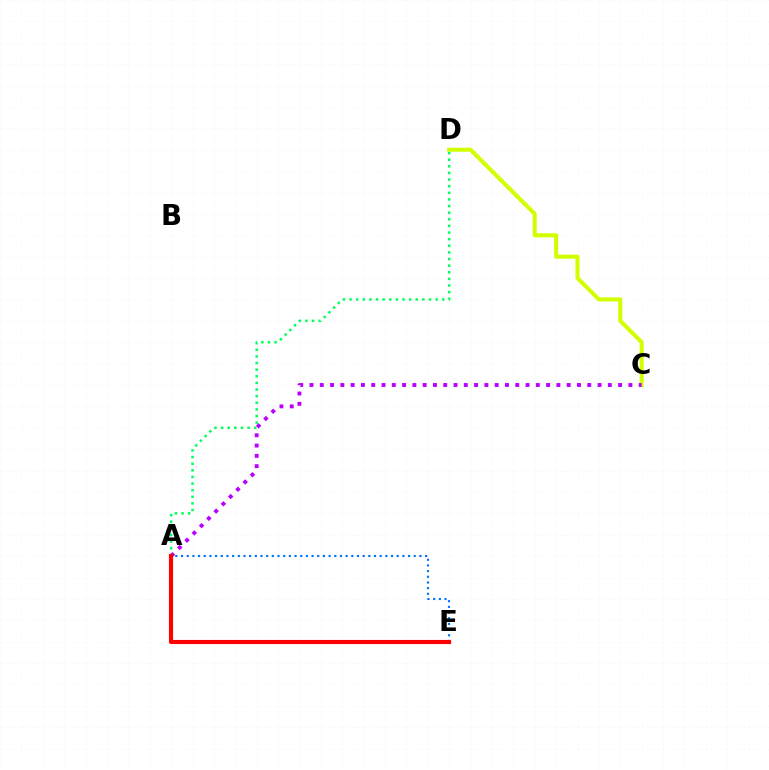{('C', 'D'): [{'color': '#d1ff00', 'line_style': 'solid', 'thickness': 2.92}], ('A', 'E'): [{'color': '#0074ff', 'line_style': 'dotted', 'thickness': 1.54}, {'color': '#ff0000', 'line_style': 'solid', 'thickness': 2.97}], ('A', 'D'): [{'color': '#00ff5c', 'line_style': 'dotted', 'thickness': 1.8}], ('A', 'C'): [{'color': '#b900ff', 'line_style': 'dotted', 'thickness': 2.8}]}